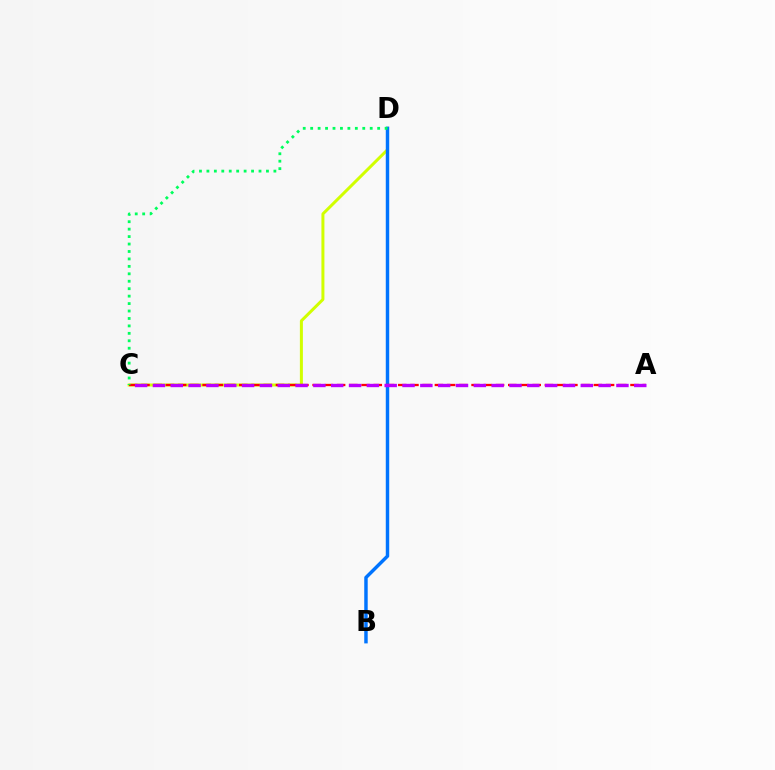{('C', 'D'): [{'color': '#d1ff00', 'line_style': 'solid', 'thickness': 2.16}, {'color': '#00ff5c', 'line_style': 'dotted', 'thickness': 2.02}], ('B', 'D'): [{'color': '#0074ff', 'line_style': 'solid', 'thickness': 2.48}], ('A', 'C'): [{'color': '#ff0000', 'line_style': 'dashed', 'thickness': 1.66}, {'color': '#b900ff', 'line_style': 'dashed', 'thickness': 2.42}]}